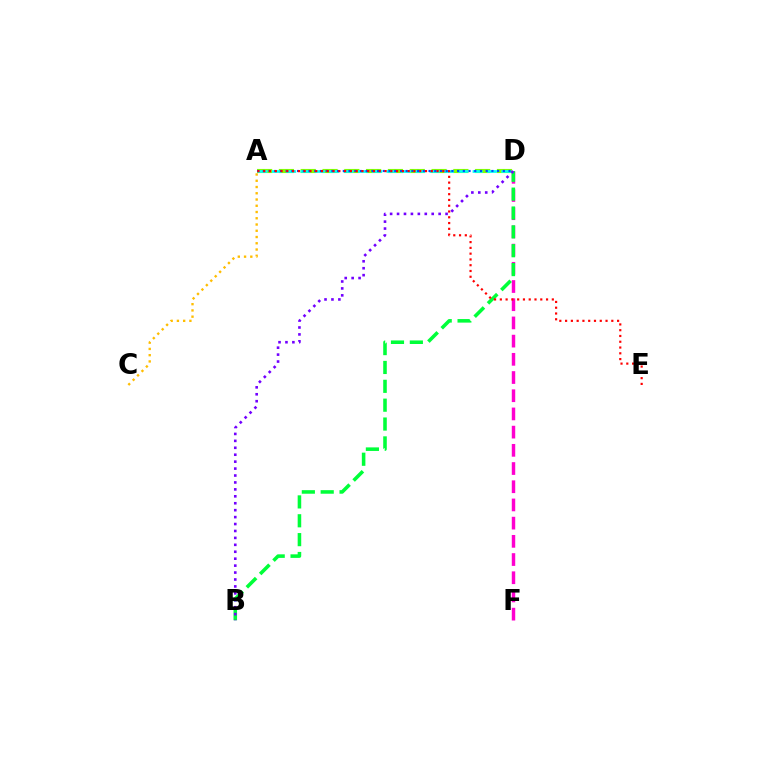{('D', 'F'): [{'color': '#ff00cf', 'line_style': 'dashed', 'thickness': 2.47}], ('A', 'D'): [{'color': '#84ff00', 'line_style': 'dashed', 'thickness': 2.96}, {'color': '#00fff6', 'line_style': 'dashed', 'thickness': 1.95}, {'color': '#004bff', 'line_style': 'dotted', 'thickness': 1.55}], ('B', 'D'): [{'color': '#00ff39', 'line_style': 'dashed', 'thickness': 2.56}, {'color': '#7200ff', 'line_style': 'dotted', 'thickness': 1.88}], ('A', 'C'): [{'color': '#ffbd00', 'line_style': 'dotted', 'thickness': 1.7}], ('A', 'E'): [{'color': '#ff0000', 'line_style': 'dotted', 'thickness': 1.57}]}